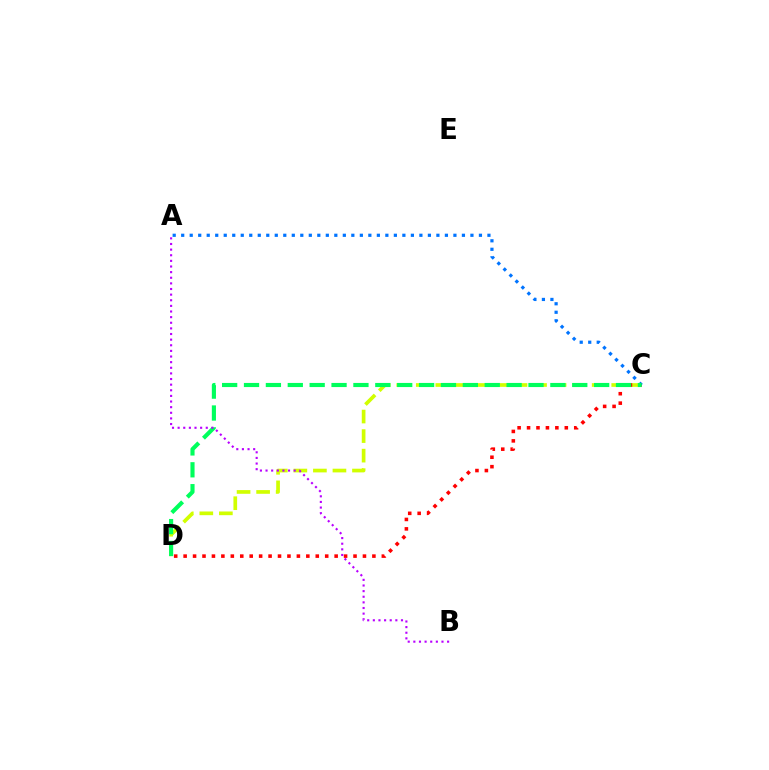{('C', 'D'): [{'color': '#d1ff00', 'line_style': 'dashed', 'thickness': 2.66}, {'color': '#ff0000', 'line_style': 'dotted', 'thickness': 2.56}, {'color': '#00ff5c', 'line_style': 'dashed', 'thickness': 2.97}], ('A', 'C'): [{'color': '#0074ff', 'line_style': 'dotted', 'thickness': 2.31}], ('A', 'B'): [{'color': '#b900ff', 'line_style': 'dotted', 'thickness': 1.53}]}